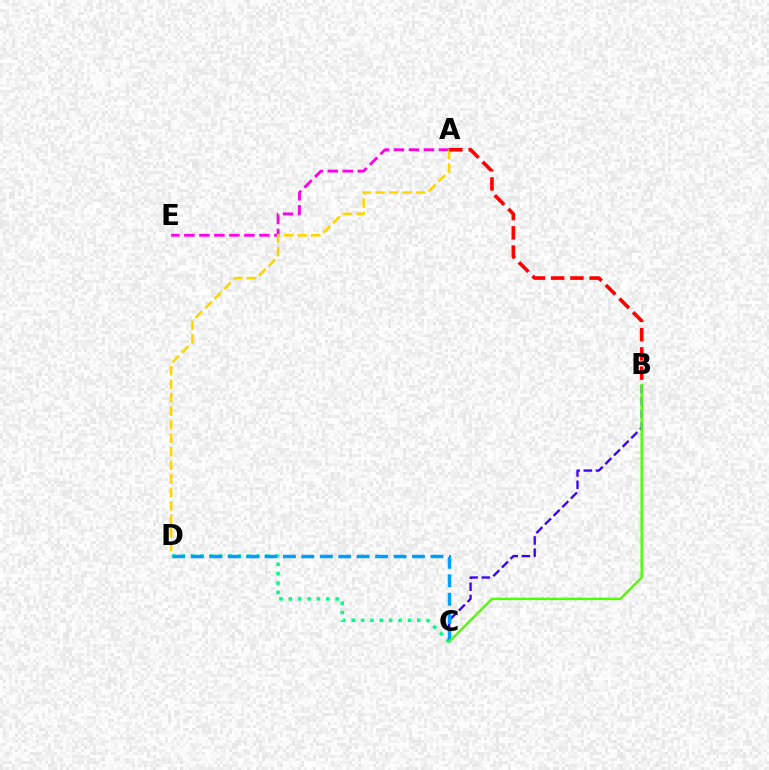{('A', 'E'): [{'color': '#ff00ed', 'line_style': 'dashed', 'thickness': 2.04}], ('B', 'C'): [{'color': '#3700ff', 'line_style': 'dashed', 'thickness': 1.66}, {'color': '#4fff00', 'line_style': 'solid', 'thickness': 1.75}], ('C', 'D'): [{'color': '#00ff86', 'line_style': 'dotted', 'thickness': 2.54}, {'color': '#009eff', 'line_style': 'dashed', 'thickness': 2.5}], ('A', 'D'): [{'color': '#ffd500', 'line_style': 'dashed', 'thickness': 1.84}], ('A', 'B'): [{'color': '#ff0000', 'line_style': 'dashed', 'thickness': 2.62}]}